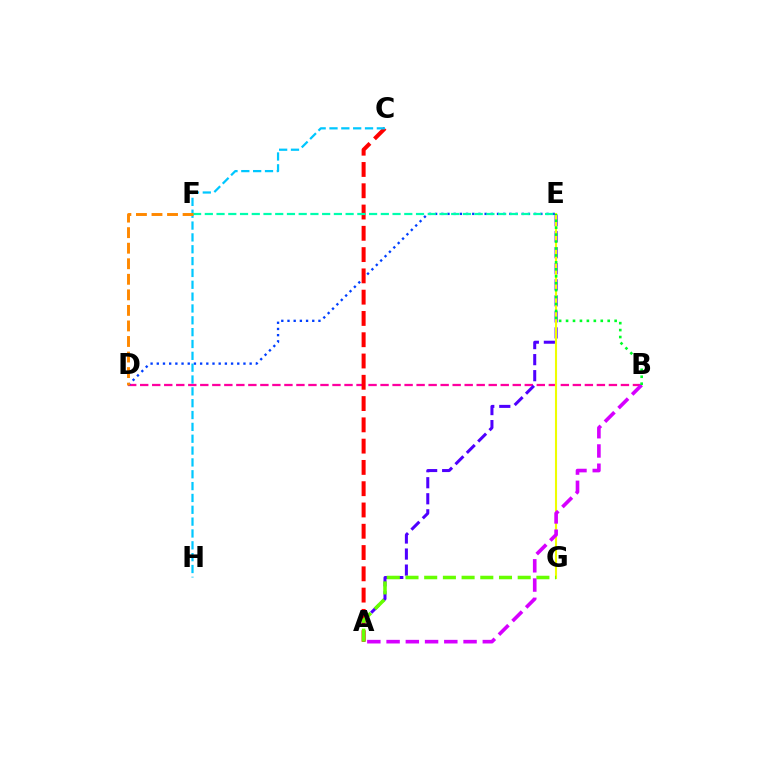{('B', 'D'): [{'color': '#ff00a0', 'line_style': 'dashed', 'thickness': 1.63}], ('D', 'E'): [{'color': '#003fff', 'line_style': 'dotted', 'thickness': 1.68}], ('A', 'E'): [{'color': '#4f00ff', 'line_style': 'dashed', 'thickness': 2.18}], ('E', 'G'): [{'color': '#eeff00', 'line_style': 'solid', 'thickness': 1.51}], ('A', 'C'): [{'color': '#ff0000', 'line_style': 'dashed', 'thickness': 2.89}], ('C', 'H'): [{'color': '#00c7ff', 'line_style': 'dashed', 'thickness': 1.61}], ('E', 'F'): [{'color': '#00ffaf', 'line_style': 'dashed', 'thickness': 1.59}], ('D', 'F'): [{'color': '#ff8800', 'line_style': 'dashed', 'thickness': 2.11}], ('A', 'G'): [{'color': '#66ff00', 'line_style': 'dashed', 'thickness': 2.54}], ('A', 'B'): [{'color': '#d600ff', 'line_style': 'dashed', 'thickness': 2.61}], ('B', 'E'): [{'color': '#00ff27', 'line_style': 'dotted', 'thickness': 1.89}]}